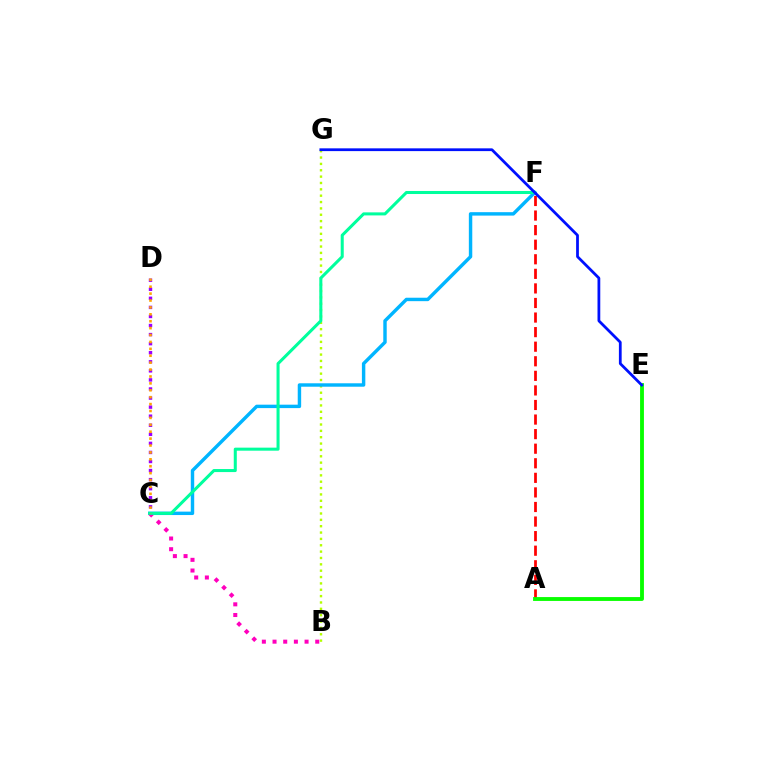{('B', 'G'): [{'color': '#b3ff00', 'line_style': 'dotted', 'thickness': 1.73}], ('C', 'F'): [{'color': '#00b5ff', 'line_style': 'solid', 'thickness': 2.47}, {'color': '#00ff9d', 'line_style': 'solid', 'thickness': 2.19}], ('C', 'D'): [{'color': '#9b00ff', 'line_style': 'dotted', 'thickness': 2.46}, {'color': '#ffa500', 'line_style': 'dotted', 'thickness': 1.88}], ('A', 'F'): [{'color': '#ff0000', 'line_style': 'dashed', 'thickness': 1.98}], ('B', 'C'): [{'color': '#ff00bd', 'line_style': 'dotted', 'thickness': 2.9}], ('A', 'E'): [{'color': '#08ff00', 'line_style': 'solid', 'thickness': 2.77}], ('E', 'G'): [{'color': '#0010ff', 'line_style': 'solid', 'thickness': 1.99}]}